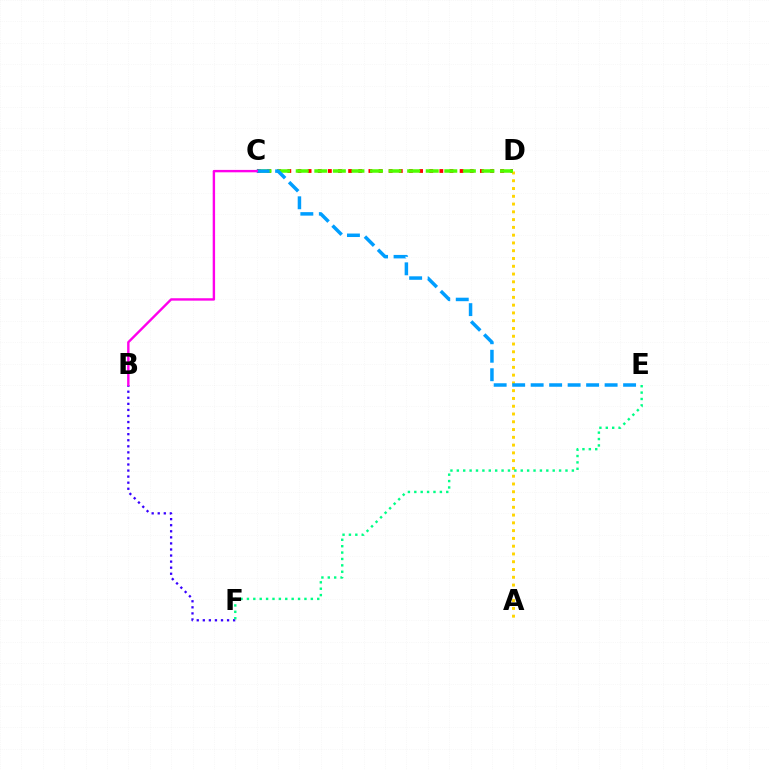{('C', 'D'): [{'color': '#ff0000', 'line_style': 'dotted', 'thickness': 2.75}, {'color': '#4fff00', 'line_style': 'dashed', 'thickness': 2.52}], ('A', 'D'): [{'color': '#ffd500', 'line_style': 'dotted', 'thickness': 2.11}], ('B', 'F'): [{'color': '#3700ff', 'line_style': 'dotted', 'thickness': 1.65}], ('C', 'E'): [{'color': '#009eff', 'line_style': 'dashed', 'thickness': 2.51}], ('E', 'F'): [{'color': '#00ff86', 'line_style': 'dotted', 'thickness': 1.74}], ('B', 'C'): [{'color': '#ff00ed', 'line_style': 'solid', 'thickness': 1.73}]}